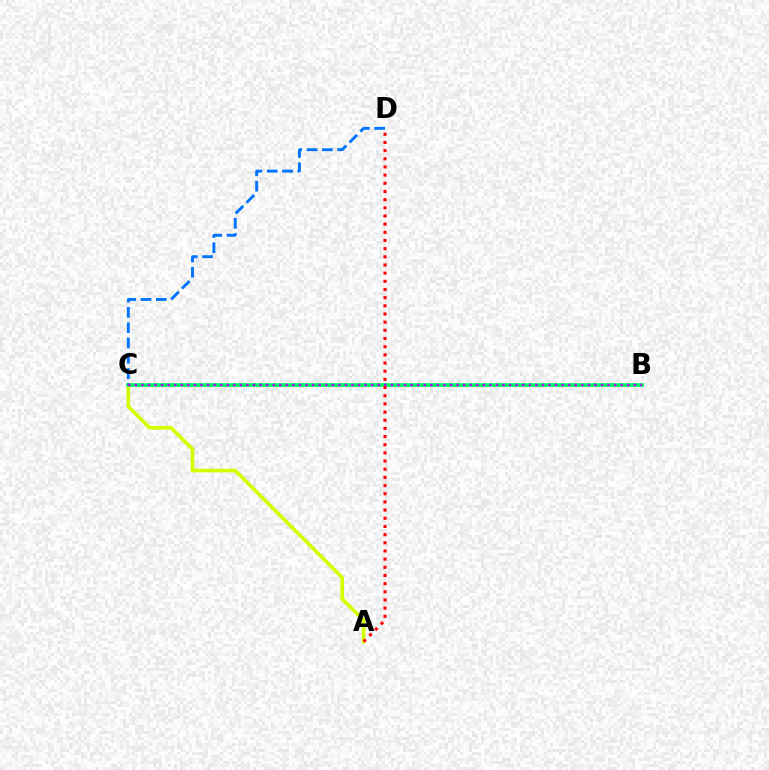{('A', 'C'): [{'color': '#d1ff00', 'line_style': 'solid', 'thickness': 2.63}], ('B', 'C'): [{'color': '#00ff5c', 'line_style': 'solid', 'thickness': 2.66}, {'color': '#b900ff', 'line_style': 'dotted', 'thickness': 1.78}], ('C', 'D'): [{'color': '#0074ff', 'line_style': 'dashed', 'thickness': 2.08}], ('A', 'D'): [{'color': '#ff0000', 'line_style': 'dotted', 'thickness': 2.22}]}